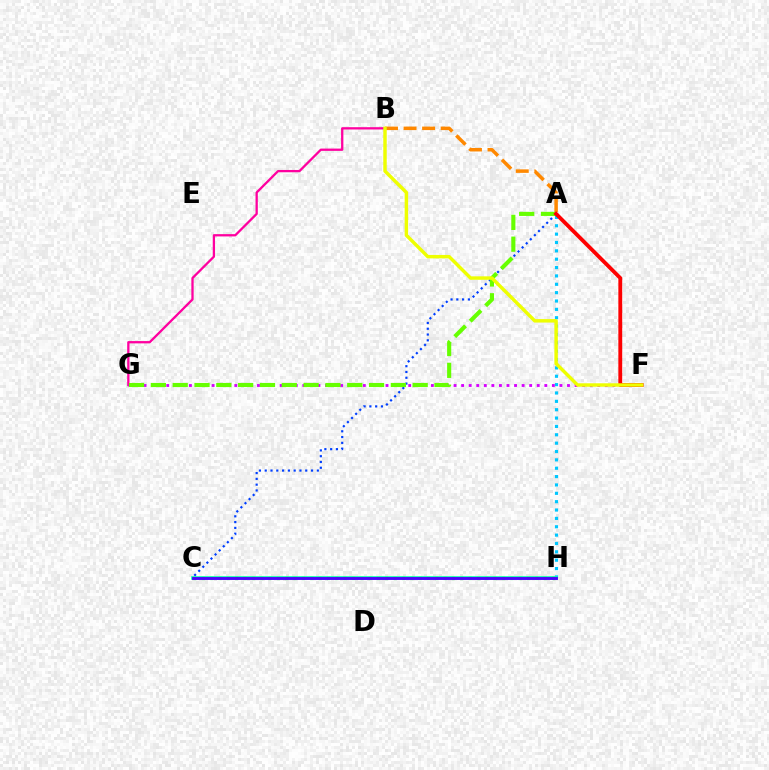{('B', 'G'): [{'color': '#ff00a0', 'line_style': 'solid', 'thickness': 1.65}], ('A', 'B'): [{'color': '#ff8800', 'line_style': 'dashed', 'thickness': 2.52}], ('A', 'C'): [{'color': '#003fff', 'line_style': 'dotted', 'thickness': 1.57}], ('A', 'H'): [{'color': '#00c7ff', 'line_style': 'dotted', 'thickness': 2.27}], ('F', 'G'): [{'color': '#d600ff', 'line_style': 'dotted', 'thickness': 2.05}], ('C', 'H'): [{'color': '#00ffaf', 'line_style': 'solid', 'thickness': 2.6}, {'color': '#00ff27', 'line_style': 'dotted', 'thickness': 2.27}, {'color': '#4f00ff', 'line_style': 'solid', 'thickness': 2.06}], ('A', 'G'): [{'color': '#66ff00', 'line_style': 'dashed', 'thickness': 2.96}], ('A', 'F'): [{'color': '#ff0000', 'line_style': 'solid', 'thickness': 2.77}], ('B', 'F'): [{'color': '#eeff00', 'line_style': 'solid', 'thickness': 2.48}]}